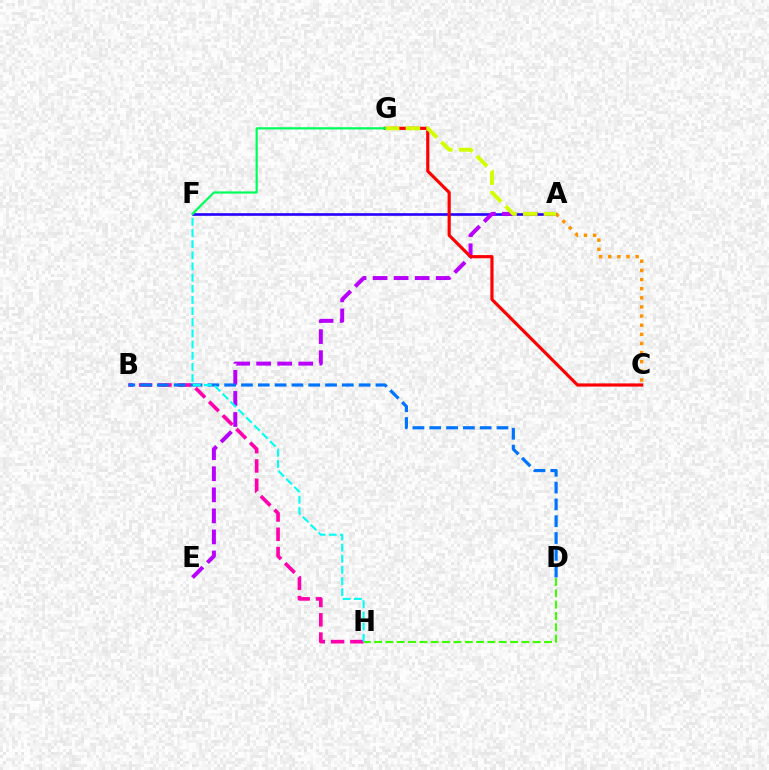{('A', 'F'): [{'color': '#2500ff', 'line_style': 'solid', 'thickness': 1.88}], ('A', 'C'): [{'color': '#ff9400', 'line_style': 'dotted', 'thickness': 2.48}], ('B', 'H'): [{'color': '#ff00ac', 'line_style': 'dashed', 'thickness': 2.62}], ('A', 'E'): [{'color': '#b900ff', 'line_style': 'dashed', 'thickness': 2.86}], ('D', 'H'): [{'color': '#3dff00', 'line_style': 'dashed', 'thickness': 1.54}], ('B', 'D'): [{'color': '#0074ff', 'line_style': 'dashed', 'thickness': 2.28}], ('F', 'H'): [{'color': '#00fff6', 'line_style': 'dashed', 'thickness': 1.52}], ('C', 'G'): [{'color': '#ff0000', 'line_style': 'solid', 'thickness': 2.28}], ('A', 'G'): [{'color': '#d1ff00', 'line_style': 'dashed', 'thickness': 2.81}], ('F', 'G'): [{'color': '#00ff5c', 'line_style': 'solid', 'thickness': 1.6}]}